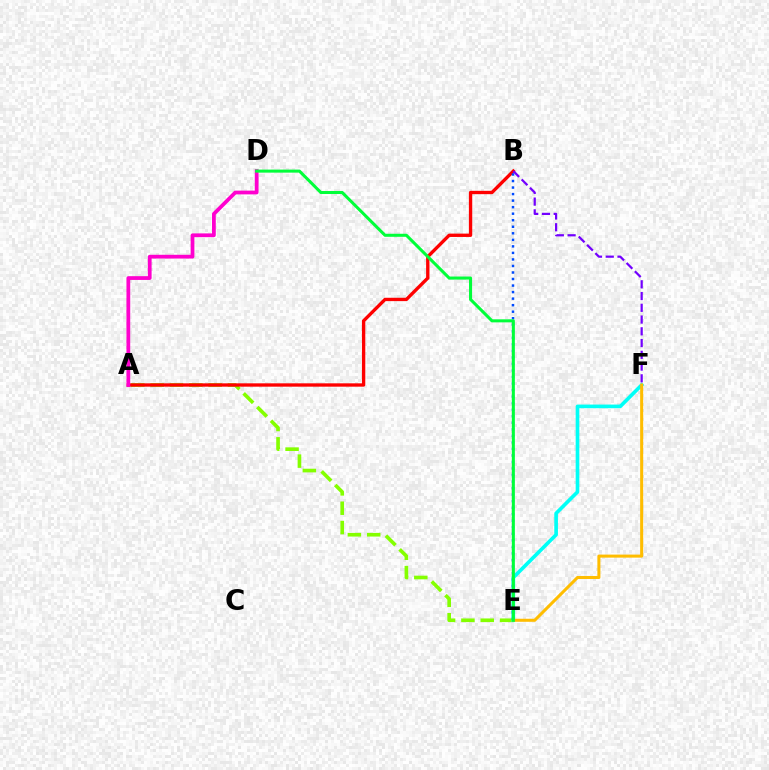{('A', 'E'): [{'color': '#84ff00', 'line_style': 'dashed', 'thickness': 2.63}], ('E', 'F'): [{'color': '#00fff6', 'line_style': 'solid', 'thickness': 2.63}, {'color': '#ffbd00', 'line_style': 'solid', 'thickness': 2.19}], ('A', 'B'): [{'color': '#ff0000', 'line_style': 'solid', 'thickness': 2.41}], ('A', 'D'): [{'color': '#ff00cf', 'line_style': 'solid', 'thickness': 2.71}], ('B', 'F'): [{'color': '#7200ff', 'line_style': 'dashed', 'thickness': 1.6}], ('B', 'E'): [{'color': '#004bff', 'line_style': 'dotted', 'thickness': 1.78}], ('D', 'E'): [{'color': '#00ff39', 'line_style': 'solid', 'thickness': 2.19}]}